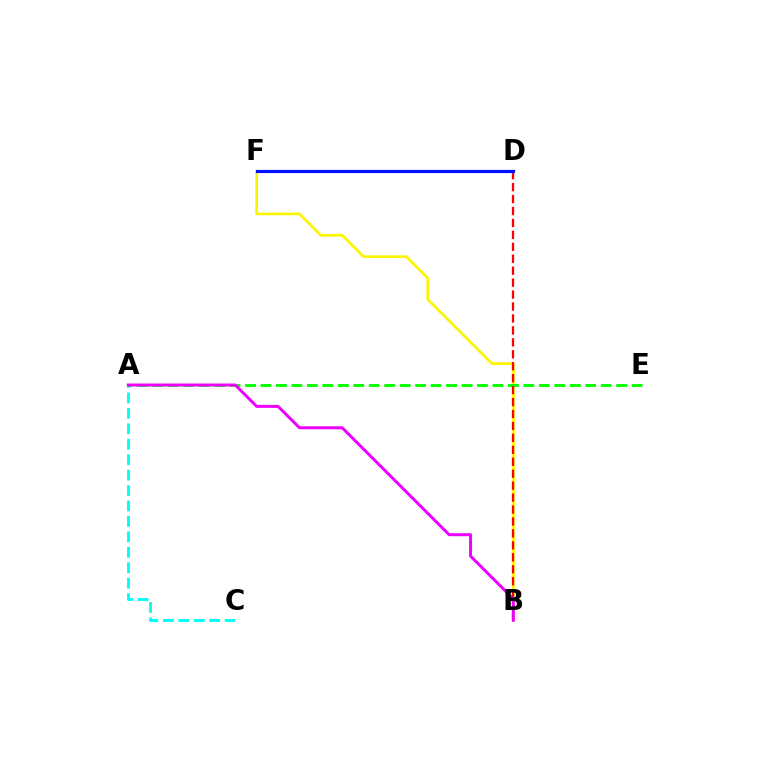{('A', 'C'): [{'color': '#00fff6', 'line_style': 'dashed', 'thickness': 2.1}], ('B', 'F'): [{'color': '#fcf500', 'line_style': 'solid', 'thickness': 1.95}], ('A', 'E'): [{'color': '#08ff00', 'line_style': 'dashed', 'thickness': 2.1}], ('B', 'D'): [{'color': '#ff0000', 'line_style': 'dashed', 'thickness': 1.62}], ('A', 'B'): [{'color': '#ee00ff', 'line_style': 'solid', 'thickness': 2.14}], ('D', 'F'): [{'color': '#0010ff', 'line_style': 'solid', 'thickness': 2.27}]}